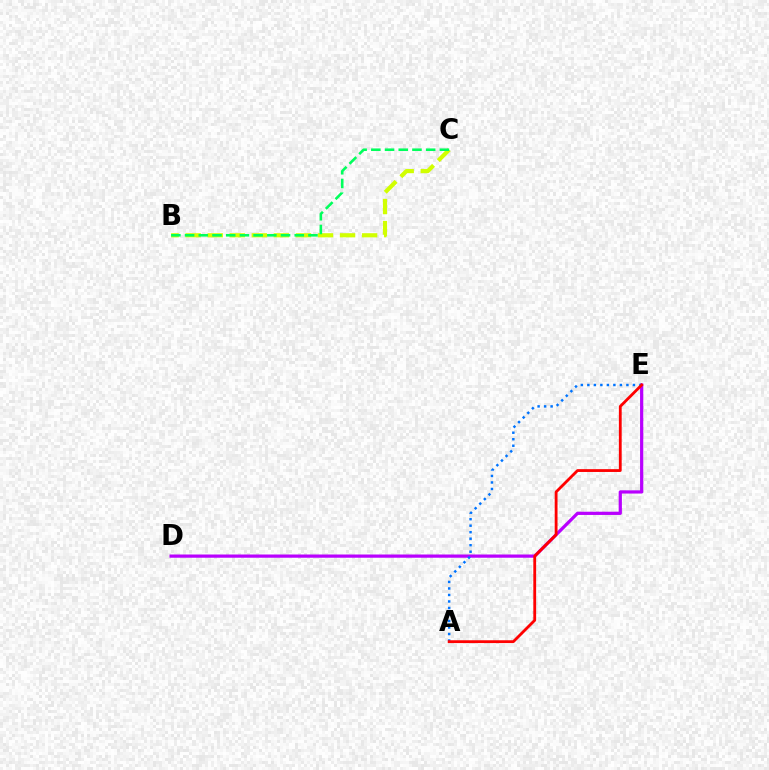{('D', 'E'): [{'color': '#b900ff', 'line_style': 'solid', 'thickness': 2.32}], ('B', 'C'): [{'color': '#d1ff00', 'line_style': 'dashed', 'thickness': 3.0}, {'color': '#00ff5c', 'line_style': 'dashed', 'thickness': 1.86}], ('A', 'E'): [{'color': '#0074ff', 'line_style': 'dotted', 'thickness': 1.77}, {'color': '#ff0000', 'line_style': 'solid', 'thickness': 2.03}]}